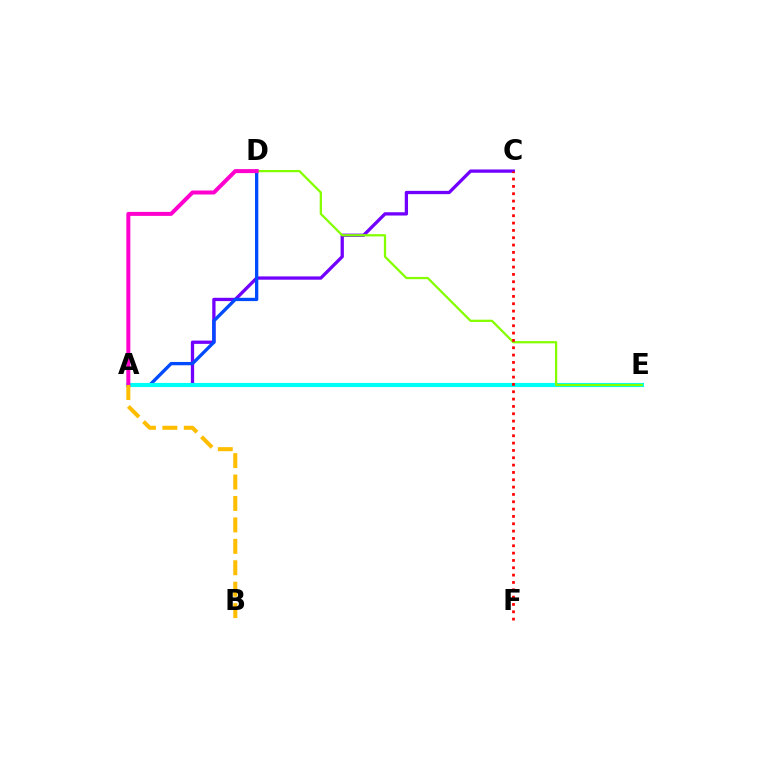{('A', 'E'): [{'color': '#00ff39', 'line_style': 'dashed', 'thickness': 1.66}, {'color': '#00fff6', 'line_style': 'solid', 'thickness': 2.97}], ('A', 'C'): [{'color': '#7200ff', 'line_style': 'solid', 'thickness': 2.37}], ('A', 'D'): [{'color': '#004bff', 'line_style': 'solid', 'thickness': 2.38}, {'color': '#ff00cf', 'line_style': 'solid', 'thickness': 2.87}], ('D', 'E'): [{'color': '#84ff00', 'line_style': 'solid', 'thickness': 1.63}], ('C', 'F'): [{'color': '#ff0000', 'line_style': 'dotted', 'thickness': 1.99}], ('A', 'B'): [{'color': '#ffbd00', 'line_style': 'dashed', 'thickness': 2.91}]}